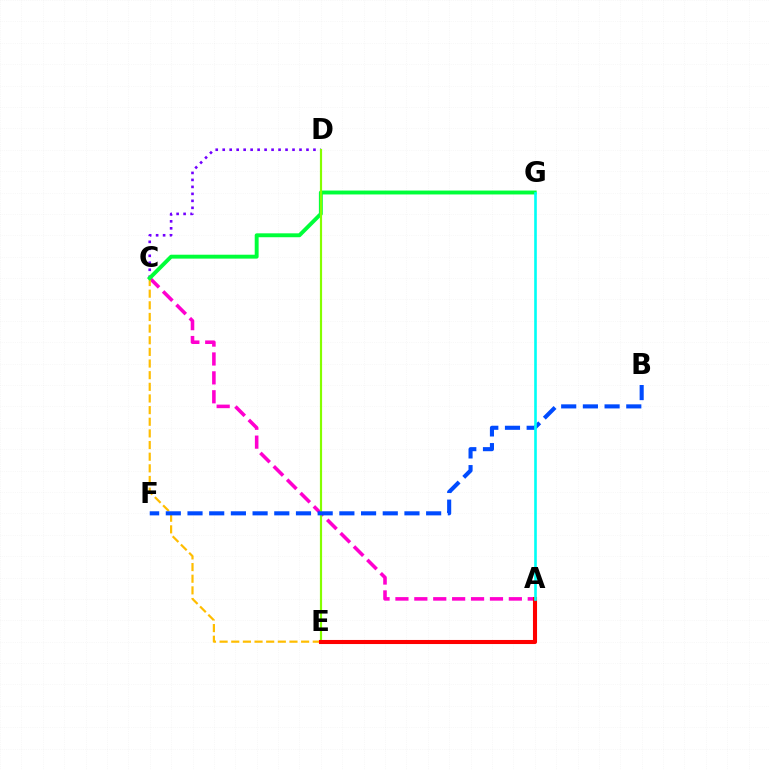{('A', 'C'): [{'color': '#ff00cf', 'line_style': 'dashed', 'thickness': 2.57}], ('C', 'D'): [{'color': '#7200ff', 'line_style': 'dotted', 'thickness': 1.9}], ('C', 'E'): [{'color': '#ffbd00', 'line_style': 'dashed', 'thickness': 1.58}], ('C', 'G'): [{'color': '#00ff39', 'line_style': 'solid', 'thickness': 2.81}], ('D', 'E'): [{'color': '#84ff00', 'line_style': 'solid', 'thickness': 1.57}], ('A', 'E'): [{'color': '#ff0000', 'line_style': 'solid', 'thickness': 2.94}], ('B', 'F'): [{'color': '#004bff', 'line_style': 'dashed', 'thickness': 2.95}], ('A', 'G'): [{'color': '#00fff6', 'line_style': 'solid', 'thickness': 1.89}]}